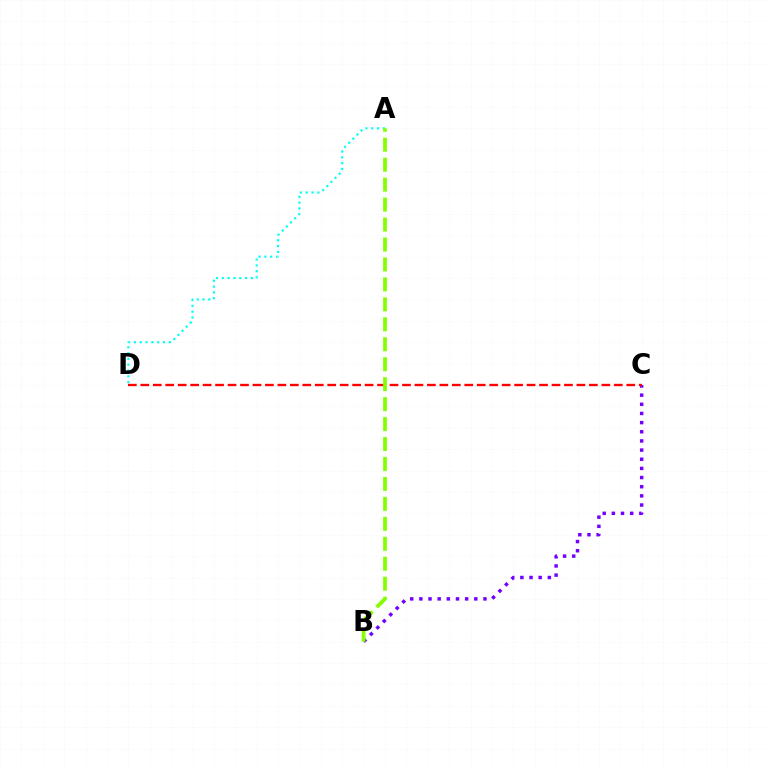{('B', 'C'): [{'color': '#7200ff', 'line_style': 'dotted', 'thickness': 2.49}], ('C', 'D'): [{'color': '#ff0000', 'line_style': 'dashed', 'thickness': 1.69}], ('A', 'D'): [{'color': '#00fff6', 'line_style': 'dotted', 'thickness': 1.58}], ('A', 'B'): [{'color': '#84ff00', 'line_style': 'dashed', 'thickness': 2.71}]}